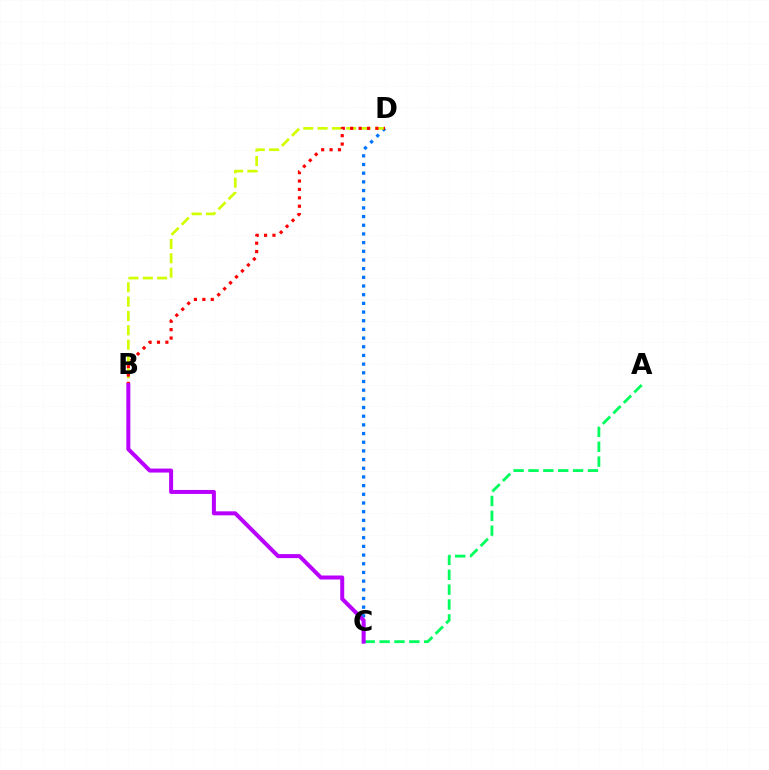{('C', 'D'): [{'color': '#0074ff', 'line_style': 'dotted', 'thickness': 2.36}], ('A', 'C'): [{'color': '#00ff5c', 'line_style': 'dashed', 'thickness': 2.02}], ('B', 'D'): [{'color': '#d1ff00', 'line_style': 'dashed', 'thickness': 1.95}, {'color': '#ff0000', 'line_style': 'dotted', 'thickness': 2.28}], ('B', 'C'): [{'color': '#b900ff', 'line_style': 'solid', 'thickness': 2.88}]}